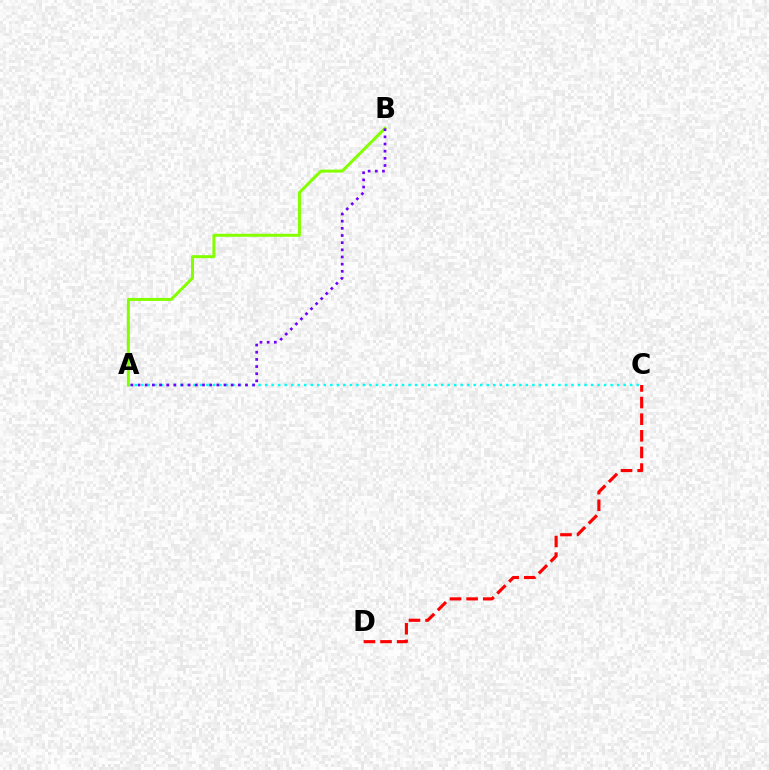{('C', 'D'): [{'color': '#ff0000', 'line_style': 'dashed', 'thickness': 2.26}], ('A', 'C'): [{'color': '#00fff6', 'line_style': 'dotted', 'thickness': 1.77}], ('A', 'B'): [{'color': '#84ff00', 'line_style': 'solid', 'thickness': 2.15}, {'color': '#7200ff', 'line_style': 'dotted', 'thickness': 1.95}]}